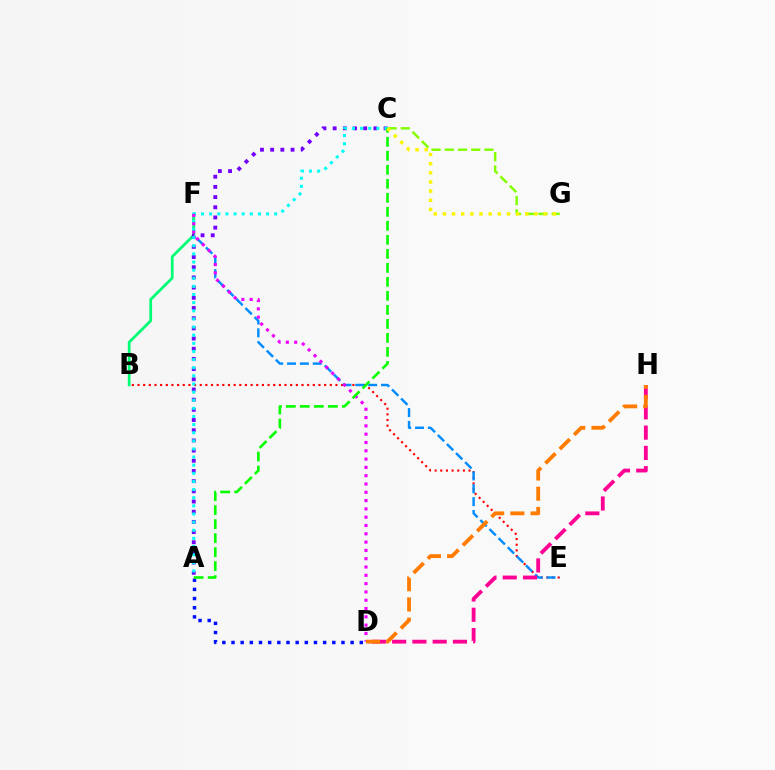{('B', 'E'): [{'color': '#ff0000', 'line_style': 'dotted', 'thickness': 1.54}], ('E', 'F'): [{'color': '#008cff', 'line_style': 'dashed', 'thickness': 1.75}], ('A', 'D'): [{'color': '#0010ff', 'line_style': 'dotted', 'thickness': 2.49}], ('B', 'F'): [{'color': '#00ff74', 'line_style': 'solid', 'thickness': 1.99}], ('A', 'C'): [{'color': '#7200ff', 'line_style': 'dotted', 'thickness': 2.77}, {'color': '#00fff6', 'line_style': 'dotted', 'thickness': 2.21}, {'color': '#08ff00', 'line_style': 'dashed', 'thickness': 1.9}], ('C', 'G'): [{'color': '#84ff00', 'line_style': 'dashed', 'thickness': 1.79}, {'color': '#fcf500', 'line_style': 'dotted', 'thickness': 2.49}], ('D', 'F'): [{'color': '#ee00ff', 'line_style': 'dotted', 'thickness': 2.26}], ('D', 'H'): [{'color': '#ff0094', 'line_style': 'dashed', 'thickness': 2.75}, {'color': '#ff7c00', 'line_style': 'dashed', 'thickness': 2.75}]}